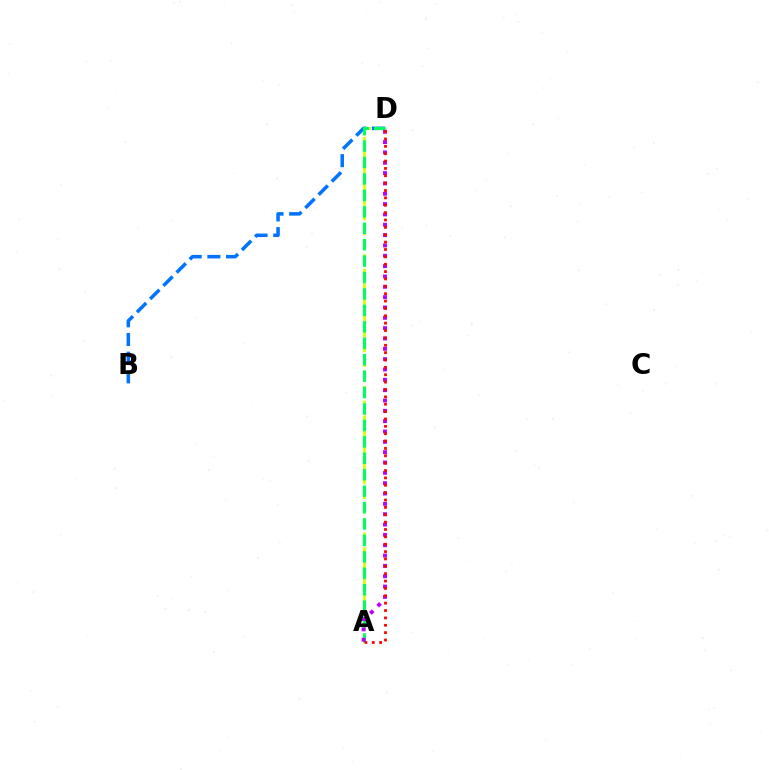{('B', 'D'): [{'color': '#0074ff', 'line_style': 'dashed', 'thickness': 2.54}], ('A', 'D'): [{'color': '#d1ff00', 'line_style': 'dashed', 'thickness': 1.99}, {'color': '#00ff5c', 'line_style': 'dashed', 'thickness': 2.23}, {'color': '#b900ff', 'line_style': 'dotted', 'thickness': 2.81}, {'color': '#ff0000', 'line_style': 'dotted', 'thickness': 2.0}]}